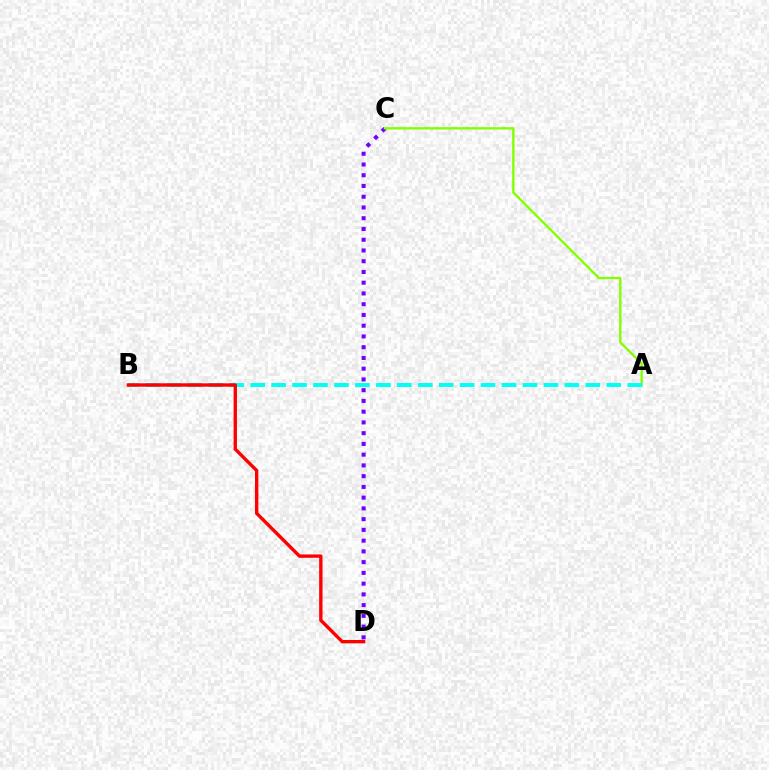{('C', 'D'): [{'color': '#7200ff', 'line_style': 'dotted', 'thickness': 2.92}], ('A', 'C'): [{'color': '#84ff00', 'line_style': 'solid', 'thickness': 1.69}], ('A', 'B'): [{'color': '#00fff6', 'line_style': 'dashed', 'thickness': 2.85}], ('B', 'D'): [{'color': '#ff0000', 'line_style': 'solid', 'thickness': 2.43}]}